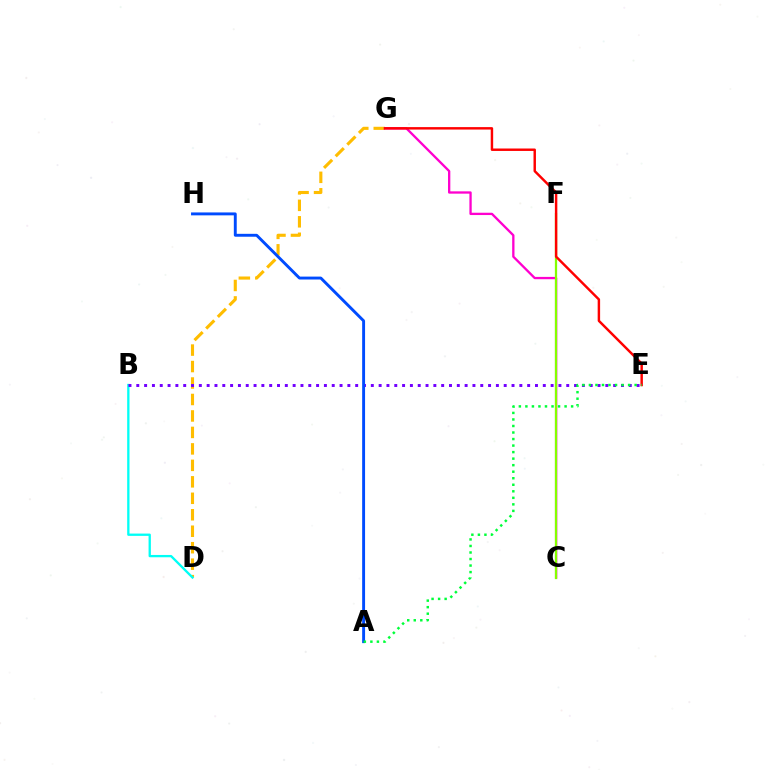{('D', 'G'): [{'color': '#ffbd00', 'line_style': 'dashed', 'thickness': 2.24}], ('C', 'G'): [{'color': '#ff00cf', 'line_style': 'solid', 'thickness': 1.66}], ('B', 'D'): [{'color': '#00fff6', 'line_style': 'solid', 'thickness': 1.66}], ('C', 'F'): [{'color': '#84ff00', 'line_style': 'solid', 'thickness': 1.62}], ('E', 'G'): [{'color': '#ff0000', 'line_style': 'solid', 'thickness': 1.76}], ('B', 'E'): [{'color': '#7200ff', 'line_style': 'dotted', 'thickness': 2.12}], ('A', 'H'): [{'color': '#004bff', 'line_style': 'solid', 'thickness': 2.09}], ('A', 'E'): [{'color': '#00ff39', 'line_style': 'dotted', 'thickness': 1.77}]}